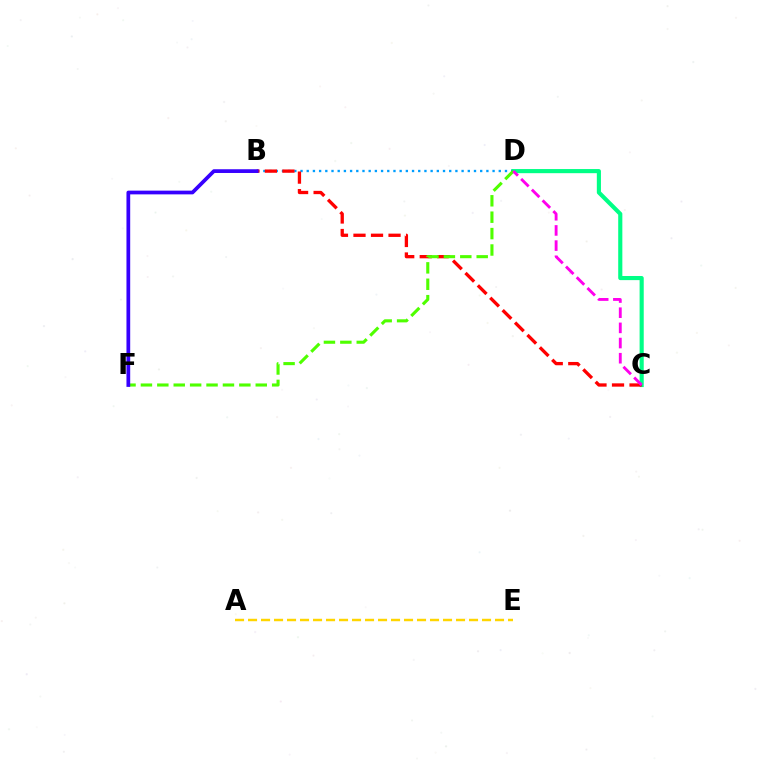{('A', 'E'): [{'color': '#ffd500', 'line_style': 'dashed', 'thickness': 1.77}], ('C', 'D'): [{'color': '#00ff86', 'line_style': 'solid', 'thickness': 2.97}, {'color': '#ff00ed', 'line_style': 'dashed', 'thickness': 2.06}], ('B', 'D'): [{'color': '#009eff', 'line_style': 'dotted', 'thickness': 1.68}], ('B', 'C'): [{'color': '#ff0000', 'line_style': 'dashed', 'thickness': 2.38}], ('D', 'F'): [{'color': '#4fff00', 'line_style': 'dashed', 'thickness': 2.23}], ('B', 'F'): [{'color': '#3700ff', 'line_style': 'solid', 'thickness': 2.69}]}